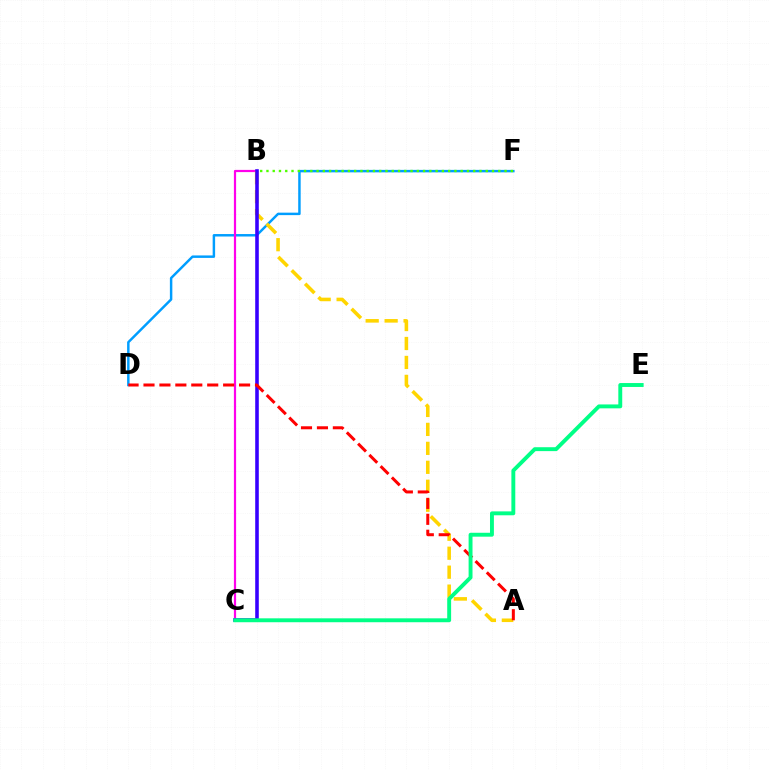{('D', 'F'): [{'color': '#009eff', 'line_style': 'solid', 'thickness': 1.77}], ('B', 'F'): [{'color': '#4fff00', 'line_style': 'dotted', 'thickness': 1.7}], ('B', 'C'): [{'color': '#ff00ed', 'line_style': 'solid', 'thickness': 1.59}, {'color': '#3700ff', 'line_style': 'solid', 'thickness': 2.58}], ('A', 'B'): [{'color': '#ffd500', 'line_style': 'dashed', 'thickness': 2.57}], ('A', 'D'): [{'color': '#ff0000', 'line_style': 'dashed', 'thickness': 2.16}], ('C', 'E'): [{'color': '#00ff86', 'line_style': 'solid', 'thickness': 2.81}]}